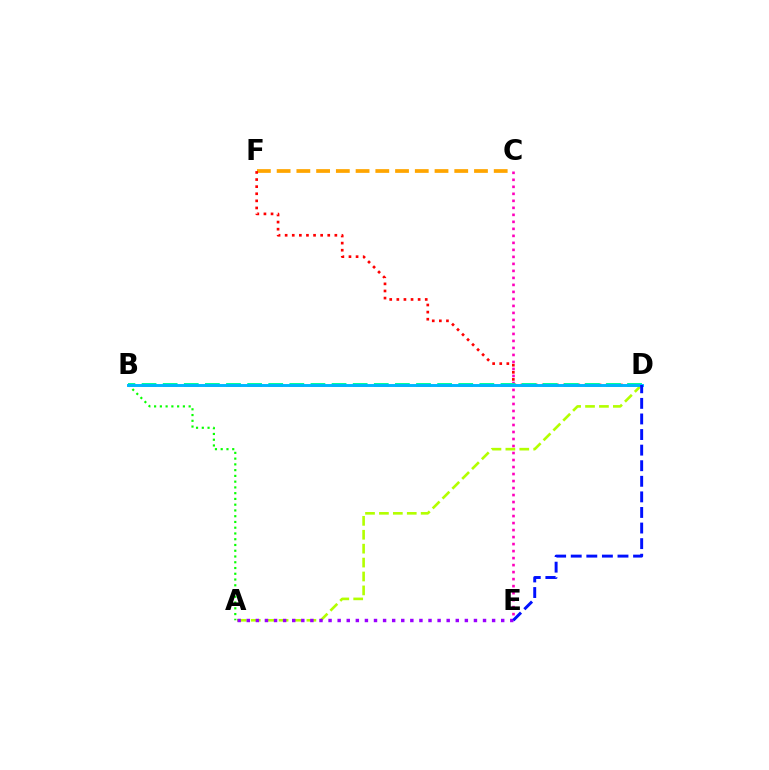{('C', 'E'): [{'color': '#ff00bd', 'line_style': 'dotted', 'thickness': 1.9}], ('A', 'D'): [{'color': '#b3ff00', 'line_style': 'dashed', 'thickness': 1.89}], ('C', 'F'): [{'color': '#ffa500', 'line_style': 'dashed', 'thickness': 2.68}], ('D', 'F'): [{'color': '#ff0000', 'line_style': 'dotted', 'thickness': 1.93}], ('A', 'E'): [{'color': '#9b00ff', 'line_style': 'dotted', 'thickness': 2.47}], ('A', 'B'): [{'color': '#08ff00', 'line_style': 'dotted', 'thickness': 1.56}], ('B', 'D'): [{'color': '#00ff9d', 'line_style': 'dashed', 'thickness': 2.87}, {'color': '#00b5ff', 'line_style': 'solid', 'thickness': 2.11}], ('D', 'E'): [{'color': '#0010ff', 'line_style': 'dashed', 'thickness': 2.12}]}